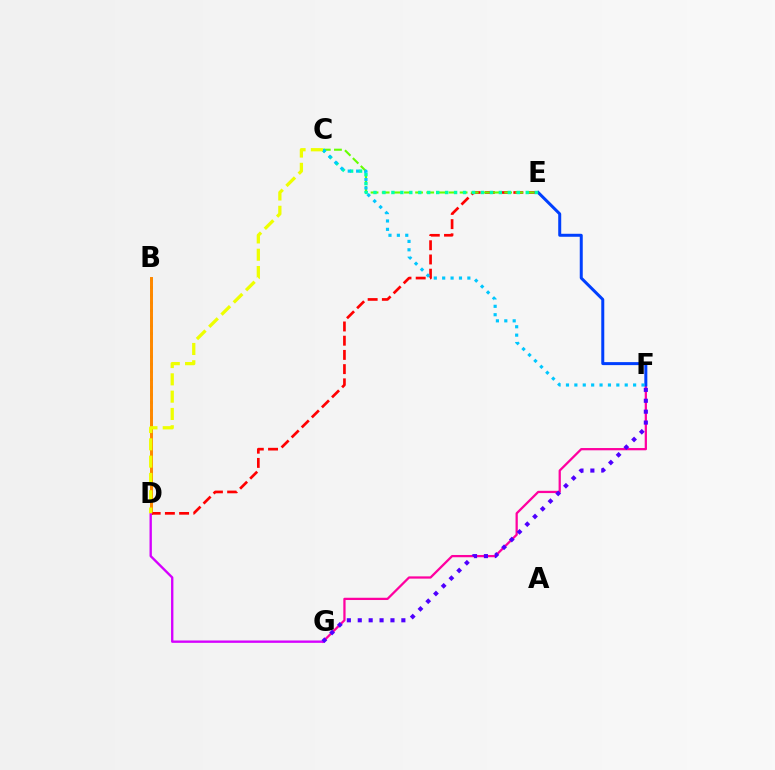{('B', 'D'): [{'color': '#00ff27', 'line_style': 'dotted', 'thickness': 2.08}, {'color': '#ff8800', 'line_style': 'solid', 'thickness': 2.13}], ('F', 'G'): [{'color': '#ff00a0', 'line_style': 'solid', 'thickness': 1.63}, {'color': '#4f00ff', 'line_style': 'dotted', 'thickness': 2.96}], ('D', 'E'): [{'color': '#ff0000', 'line_style': 'dashed', 'thickness': 1.93}], ('E', 'F'): [{'color': '#003fff', 'line_style': 'solid', 'thickness': 2.16}], ('C', 'E'): [{'color': '#66ff00', 'line_style': 'dashed', 'thickness': 1.51}, {'color': '#00ffaf', 'line_style': 'dotted', 'thickness': 2.43}], ('D', 'G'): [{'color': '#d600ff', 'line_style': 'solid', 'thickness': 1.7}], ('C', 'F'): [{'color': '#00c7ff', 'line_style': 'dotted', 'thickness': 2.28}], ('C', 'D'): [{'color': '#eeff00', 'line_style': 'dashed', 'thickness': 2.35}]}